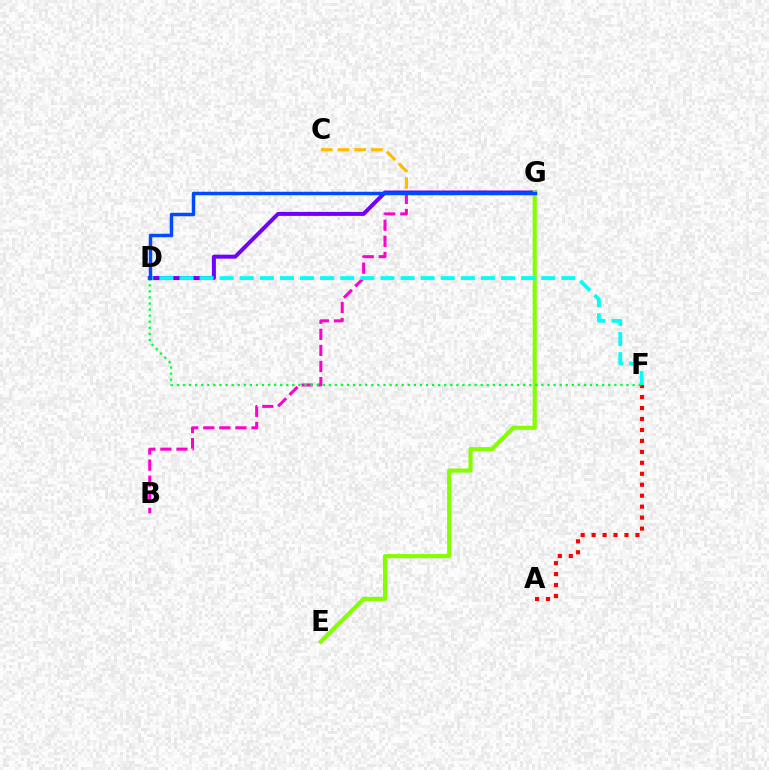{('B', 'G'): [{'color': '#ff00cf', 'line_style': 'dashed', 'thickness': 2.18}], ('C', 'G'): [{'color': '#ffbd00', 'line_style': 'dashed', 'thickness': 2.27}], ('D', 'G'): [{'color': '#7200ff', 'line_style': 'solid', 'thickness': 2.88}, {'color': '#004bff', 'line_style': 'solid', 'thickness': 2.5}], ('E', 'G'): [{'color': '#84ff00', 'line_style': 'solid', 'thickness': 2.96}], ('A', 'F'): [{'color': '#ff0000', 'line_style': 'dotted', 'thickness': 2.98}], ('D', 'F'): [{'color': '#00fff6', 'line_style': 'dashed', 'thickness': 2.73}, {'color': '#00ff39', 'line_style': 'dotted', 'thickness': 1.65}]}